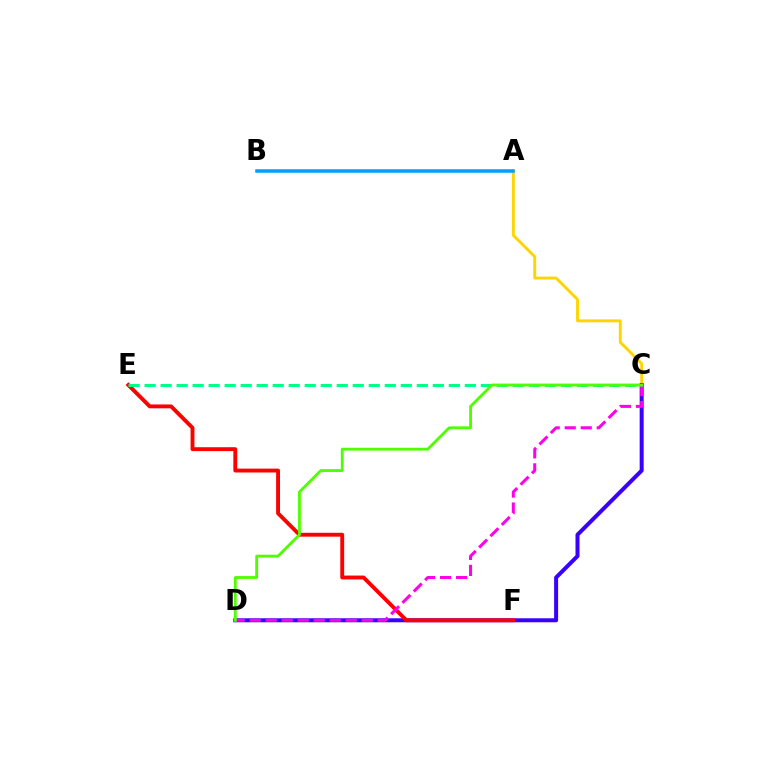{('A', 'C'): [{'color': '#ffd500', 'line_style': 'solid', 'thickness': 2.09}], ('A', 'B'): [{'color': '#009eff', 'line_style': 'solid', 'thickness': 2.52}], ('C', 'D'): [{'color': '#3700ff', 'line_style': 'solid', 'thickness': 2.88}, {'color': '#ff00ed', 'line_style': 'dashed', 'thickness': 2.18}, {'color': '#4fff00', 'line_style': 'solid', 'thickness': 2.04}], ('E', 'F'): [{'color': '#ff0000', 'line_style': 'solid', 'thickness': 2.79}], ('C', 'E'): [{'color': '#00ff86', 'line_style': 'dashed', 'thickness': 2.18}]}